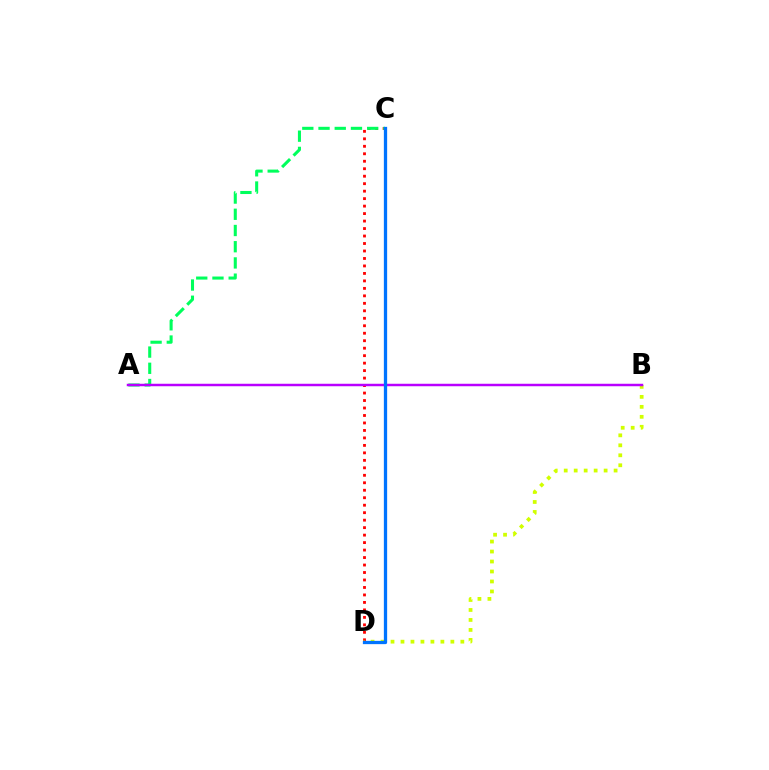{('C', 'D'): [{'color': '#ff0000', 'line_style': 'dotted', 'thickness': 2.03}, {'color': '#0074ff', 'line_style': 'solid', 'thickness': 2.36}], ('A', 'C'): [{'color': '#00ff5c', 'line_style': 'dashed', 'thickness': 2.2}], ('B', 'D'): [{'color': '#d1ff00', 'line_style': 'dotted', 'thickness': 2.71}], ('A', 'B'): [{'color': '#b900ff', 'line_style': 'solid', 'thickness': 1.78}]}